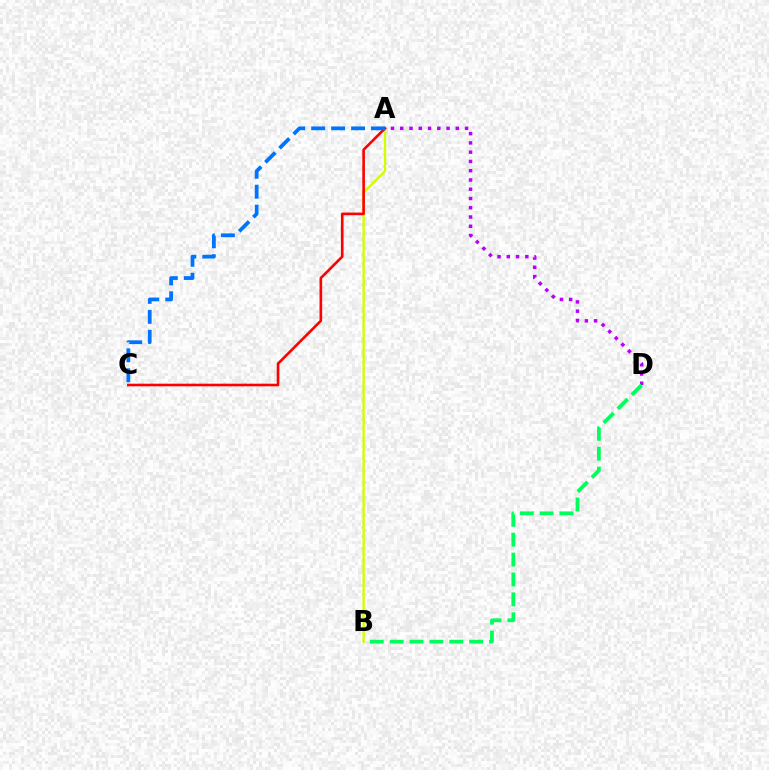{('A', 'B'): [{'color': '#d1ff00', 'line_style': 'solid', 'thickness': 1.7}], ('A', 'D'): [{'color': '#b900ff', 'line_style': 'dotted', 'thickness': 2.52}], ('A', 'C'): [{'color': '#ff0000', 'line_style': 'solid', 'thickness': 1.89}, {'color': '#0074ff', 'line_style': 'dashed', 'thickness': 2.71}], ('B', 'D'): [{'color': '#00ff5c', 'line_style': 'dashed', 'thickness': 2.7}]}